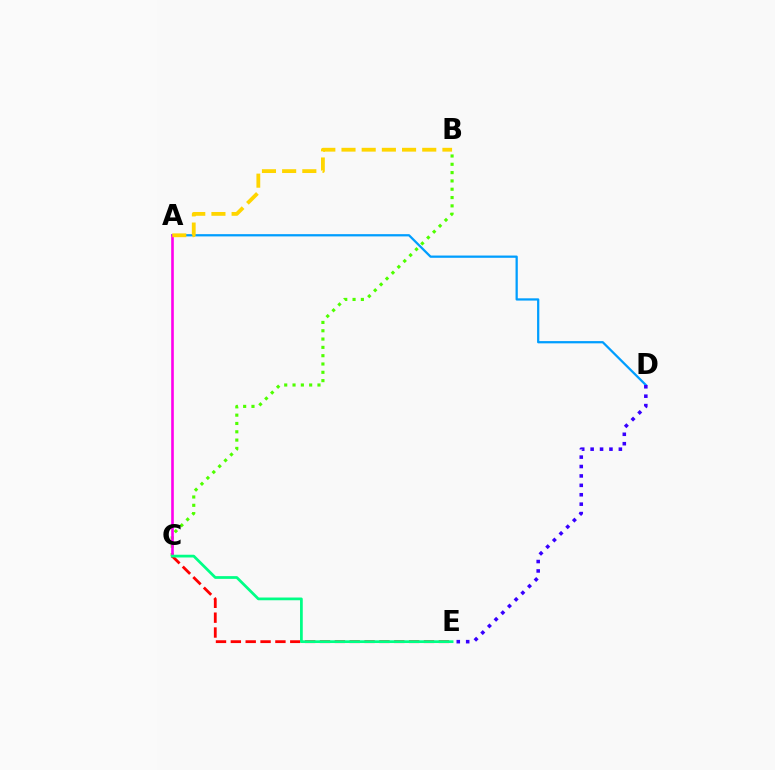{('A', 'D'): [{'color': '#009eff', 'line_style': 'solid', 'thickness': 1.62}], ('B', 'C'): [{'color': '#4fff00', 'line_style': 'dotted', 'thickness': 2.26}], ('D', 'E'): [{'color': '#3700ff', 'line_style': 'dotted', 'thickness': 2.56}], ('A', 'C'): [{'color': '#ff00ed', 'line_style': 'solid', 'thickness': 1.89}], ('C', 'E'): [{'color': '#ff0000', 'line_style': 'dashed', 'thickness': 2.02}, {'color': '#00ff86', 'line_style': 'solid', 'thickness': 1.97}], ('A', 'B'): [{'color': '#ffd500', 'line_style': 'dashed', 'thickness': 2.74}]}